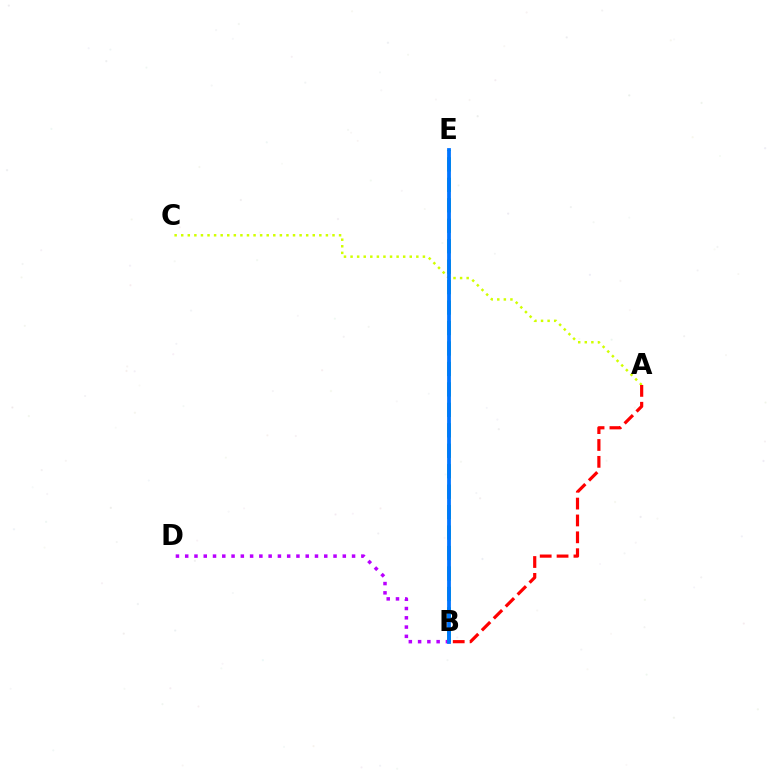{('B', 'D'): [{'color': '#b900ff', 'line_style': 'dotted', 'thickness': 2.52}], ('B', 'E'): [{'color': '#00ff5c', 'line_style': 'dashed', 'thickness': 2.78}, {'color': '#0074ff', 'line_style': 'solid', 'thickness': 2.72}], ('A', 'C'): [{'color': '#d1ff00', 'line_style': 'dotted', 'thickness': 1.79}], ('A', 'B'): [{'color': '#ff0000', 'line_style': 'dashed', 'thickness': 2.29}]}